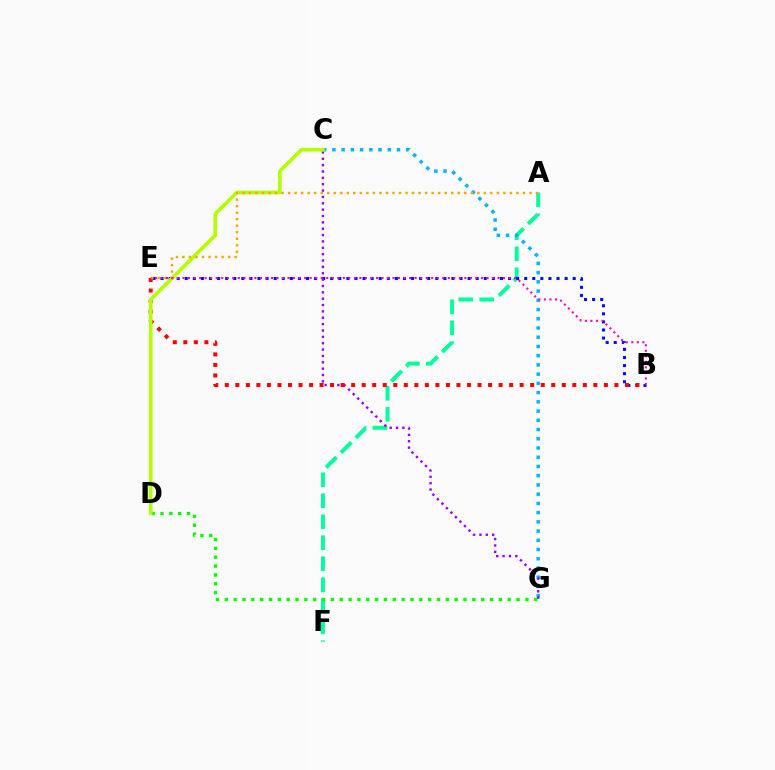{('A', 'F'): [{'color': '#00ff9d', 'line_style': 'dashed', 'thickness': 2.85}], ('C', 'G'): [{'color': '#00b5ff', 'line_style': 'dotted', 'thickness': 2.51}, {'color': '#9b00ff', 'line_style': 'dotted', 'thickness': 1.73}], ('B', 'E'): [{'color': '#0010ff', 'line_style': 'dotted', 'thickness': 2.2}, {'color': '#ff0000', 'line_style': 'dotted', 'thickness': 2.86}, {'color': '#ff00bd', 'line_style': 'dotted', 'thickness': 1.5}], ('D', 'G'): [{'color': '#08ff00', 'line_style': 'dotted', 'thickness': 2.4}], ('C', 'D'): [{'color': '#b3ff00', 'line_style': 'solid', 'thickness': 2.62}], ('A', 'E'): [{'color': '#ffa500', 'line_style': 'dotted', 'thickness': 1.77}]}